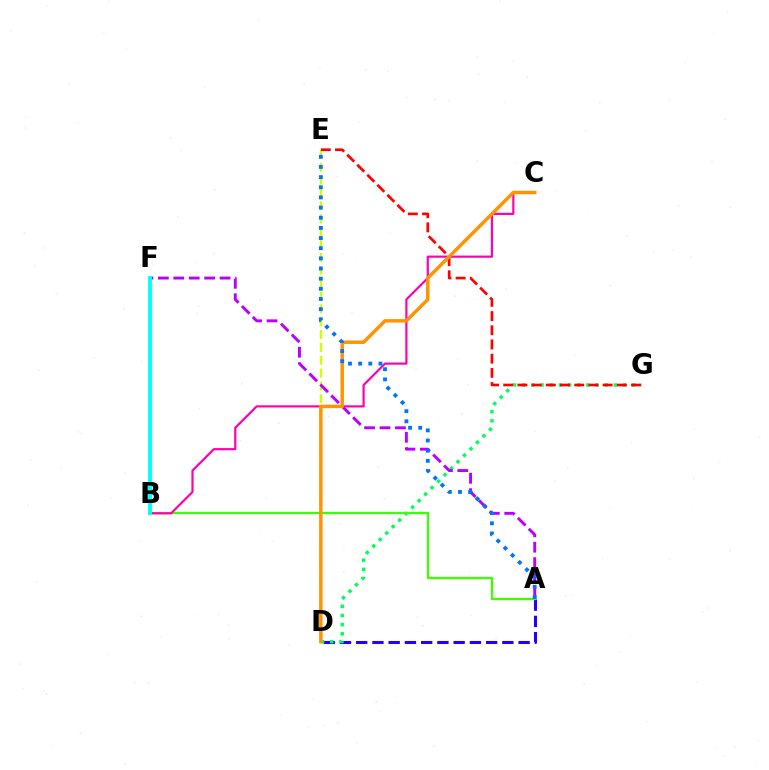{('D', 'E'): [{'color': '#d1ff00', 'line_style': 'dashed', 'thickness': 1.75}], ('A', 'D'): [{'color': '#2500ff', 'line_style': 'dashed', 'thickness': 2.21}], ('D', 'G'): [{'color': '#00ff5c', 'line_style': 'dotted', 'thickness': 2.49}], ('A', 'F'): [{'color': '#b900ff', 'line_style': 'dashed', 'thickness': 2.1}], ('A', 'B'): [{'color': '#3dff00', 'line_style': 'solid', 'thickness': 1.63}], ('B', 'C'): [{'color': '#ff00ac', 'line_style': 'solid', 'thickness': 1.57}], ('E', 'G'): [{'color': '#ff0000', 'line_style': 'dashed', 'thickness': 1.93}], ('C', 'D'): [{'color': '#ff9400', 'line_style': 'solid', 'thickness': 2.49}], ('B', 'F'): [{'color': '#00fff6', 'line_style': 'solid', 'thickness': 2.76}], ('A', 'E'): [{'color': '#0074ff', 'line_style': 'dotted', 'thickness': 2.76}]}